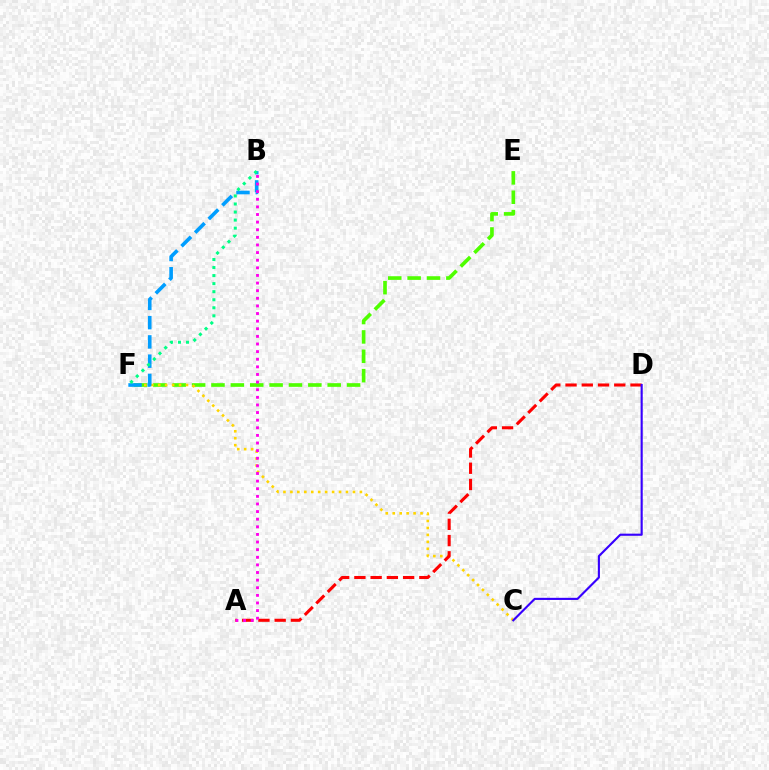{('E', 'F'): [{'color': '#4fff00', 'line_style': 'dashed', 'thickness': 2.63}], ('C', 'F'): [{'color': '#ffd500', 'line_style': 'dotted', 'thickness': 1.89}], ('A', 'D'): [{'color': '#ff0000', 'line_style': 'dashed', 'thickness': 2.21}], ('B', 'F'): [{'color': '#009eff', 'line_style': 'dashed', 'thickness': 2.62}, {'color': '#00ff86', 'line_style': 'dotted', 'thickness': 2.19}], ('A', 'B'): [{'color': '#ff00ed', 'line_style': 'dotted', 'thickness': 2.07}], ('C', 'D'): [{'color': '#3700ff', 'line_style': 'solid', 'thickness': 1.53}]}